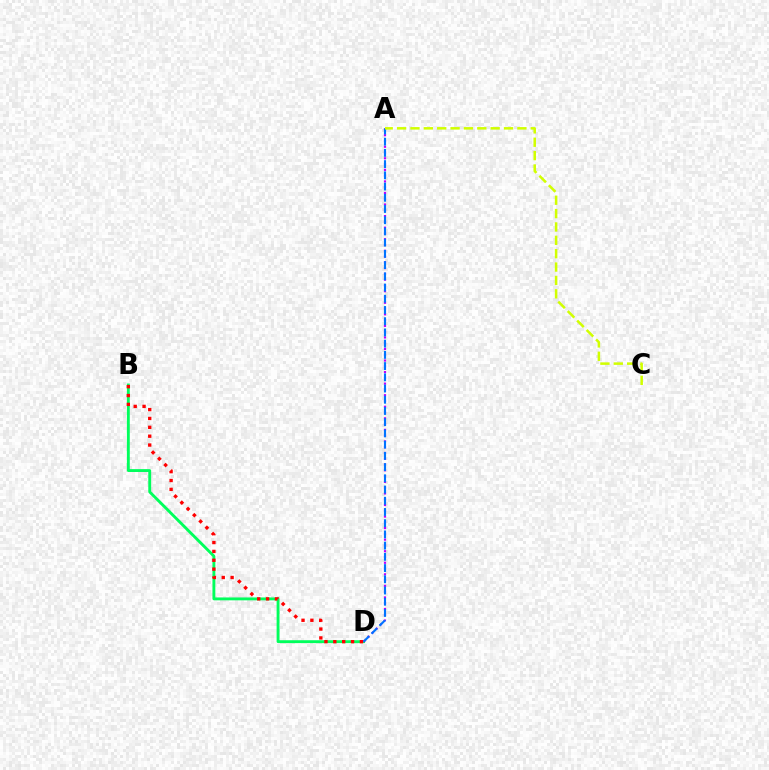{('B', 'D'): [{'color': '#00ff5c', 'line_style': 'solid', 'thickness': 2.07}, {'color': '#ff0000', 'line_style': 'dotted', 'thickness': 2.41}], ('A', 'D'): [{'color': '#b900ff', 'line_style': 'dotted', 'thickness': 1.57}, {'color': '#0074ff', 'line_style': 'dashed', 'thickness': 1.52}], ('A', 'C'): [{'color': '#d1ff00', 'line_style': 'dashed', 'thickness': 1.82}]}